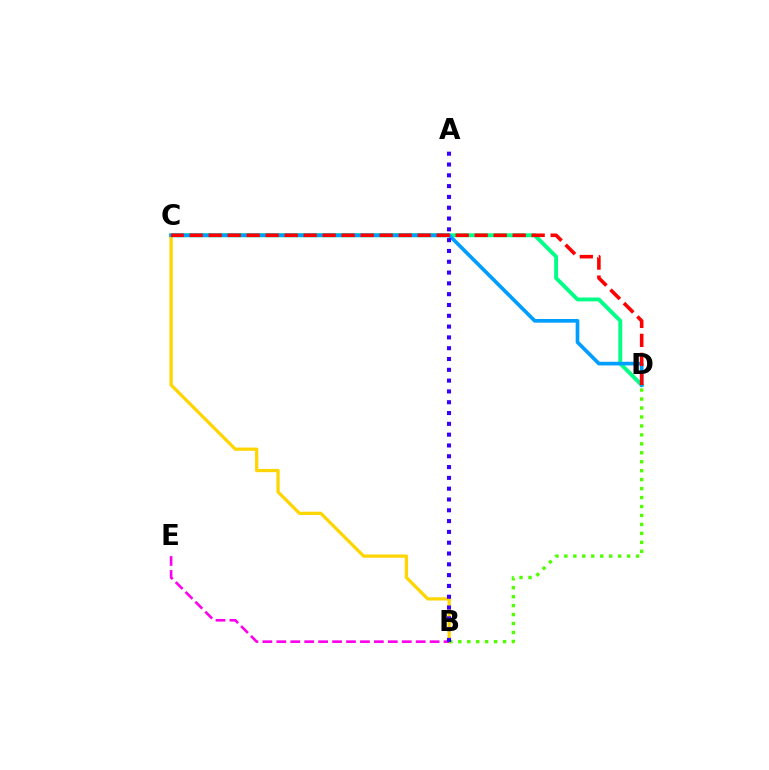{('C', 'D'): [{'color': '#00ff86', 'line_style': 'solid', 'thickness': 2.8}, {'color': '#009eff', 'line_style': 'solid', 'thickness': 2.64}, {'color': '#ff0000', 'line_style': 'dashed', 'thickness': 2.58}], ('B', 'C'): [{'color': '#ffd500', 'line_style': 'solid', 'thickness': 2.33}], ('B', 'D'): [{'color': '#4fff00', 'line_style': 'dotted', 'thickness': 2.43}], ('B', 'E'): [{'color': '#ff00ed', 'line_style': 'dashed', 'thickness': 1.89}], ('A', 'B'): [{'color': '#3700ff', 'line_style': 'dotted', 'thickness': 2.94}]}